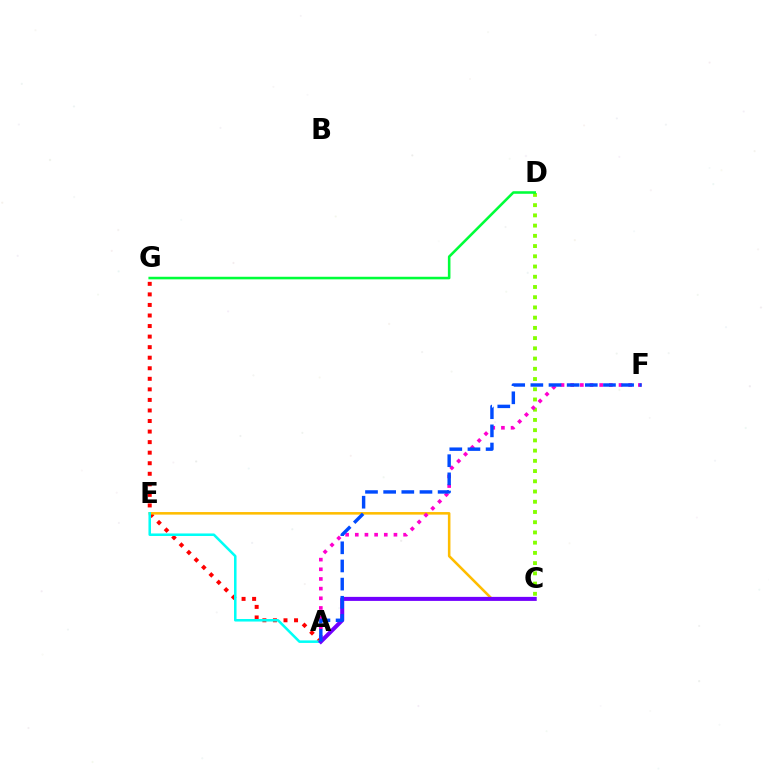{('A', 'G'): [{'color': '#ff0000', 'line_style': 'dotted', 'thickness': 2.87}], ('C', 'E'): [{'color': '#ffbd00', 'line_style': 'solid', 'thickness': 1.84}], ('C', 'D'): [{'color': '#84ff00', 'line_style': 'dotted', 'thickness': 2.78}], ('A', 'E'): [{'color': '#00fff6', 'line_style': 'solid', 'thickness': 1.83}], ('A', 'F'): [{'color': '#ff00cf', 'line_style': 'dotted', 'thickness': 2.63}, {'color': '#004bff', 'line_style': 'dashed', 'thickness': 2.47}], ('A', 'C'): [{'color': '#7200ff', 'line_style': 'solid', 'thickness': 2.9}], ('D', 'G'): [{'color': '#00ff39', 'line_style': 'solid', 'thickness': 1.85}]}